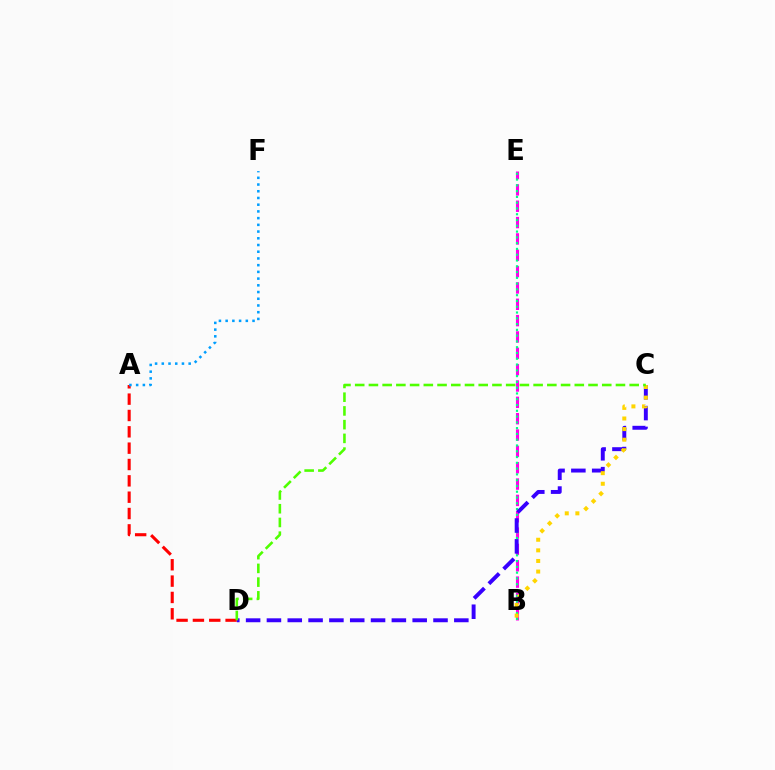{('A', 'D'): [{'color': '#ff0000', 'line_style': 'dashed', 'thickness': 2.22}], ('B', 'E'): [{'color': '#ff00ed', 'line_style': 'dashed', 'thickness': 2.22}, {'color': '#00ff86', 'line_style': 'dotted', 'thickness': 1.57}], ('A', 'F'): [{'color': '#009eff', 'line_style': 'dotted', 'thickness': 1.83}], ('C', 'D'): [{'color': '#3700ff', 'line_style': 'dashed', 'thickness': 2.83}, {'color': '#4fff00', 'line_style': 'dashed', 'thickness': 1.86}], ('B', 'C'): [{'color': '#ffd500', 'line_style': 'dotted', 'thickness': 2.88}]}